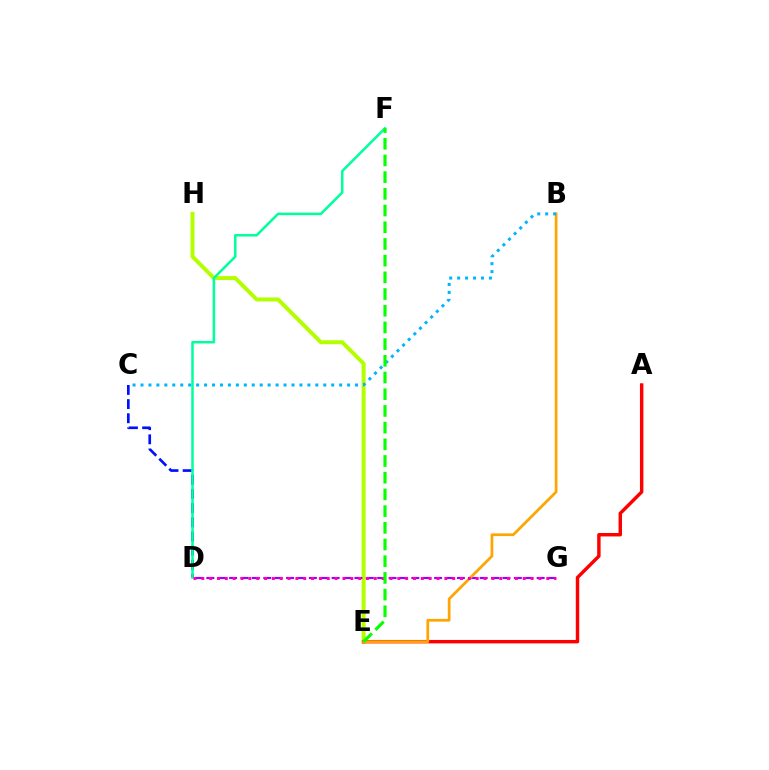{('E', 'H'): [{'color': '#b3ff00', 'line_style': 'solid', 'thickness': 2.85}], ('C', 'D'): [{'color': '#0010ff', 'line_style': 'dashed', 'thickness': 1.92}], ('D', 'F'): [{'color': '#00ff9d', 'line_style': 'solid', 'thickness': 1.81}], ('A', 'E'): [{'color': '#ff0000', 'line_style': 'solid', 'thickness': 2.47}], ('D', 'G'): [{'color': '#9b00ff', 'line_style': 'dashed', 'thickness': 1.55}, {'color': '#ff00bd', 'line_style': 'dotted', 'thickness': 2.13}], ('B', 'E'): [{'color': '#ffa500', 'line_style': 'solid', 'thickness': 1.97}], ('B', 'C'): [{'color': '#00b5ff', 'line_style': 'dotted', 'thickness': 2.16}], ('E', 'F'): [{'color': '#08ff00', 'line_style': 'dashed', 'thickness': 2.27}]}